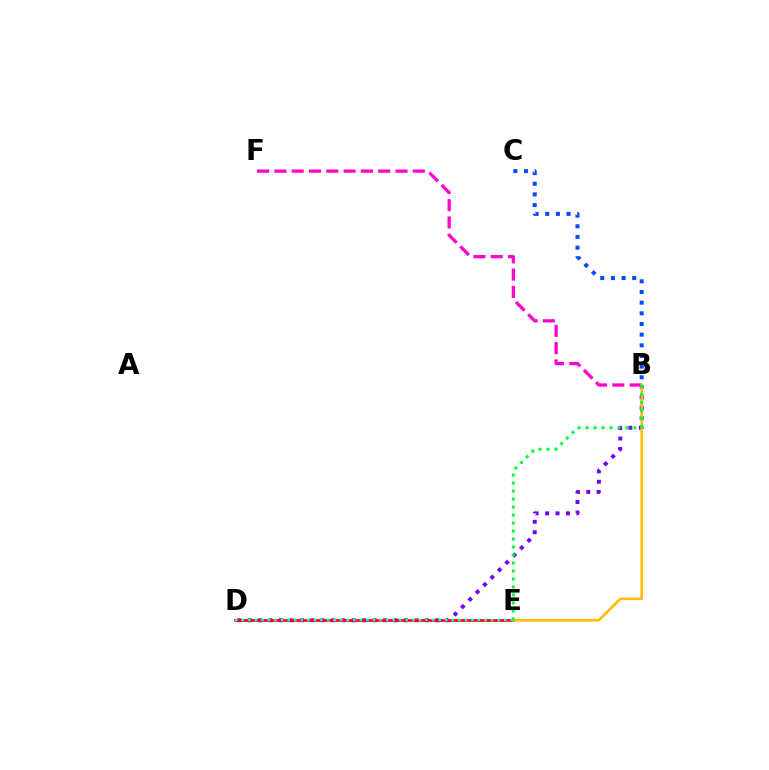{('B', 'D'): [{'color': '#7200ff', 'line_style': 'dotted', 'thickness': 2.83}], ('B', 'F'): [{'color': '#ff00cf', 'line_style': 'dashed', 'thickness': 2.35}], ('D', 'E'): [{'color': '#84ff00', 'line_style': 'dotted', 'thickness': 2.2}, {'color': '#ff0000', 'line_style': 'solid', 'thickness': 1.88}, {'color': '#00fff6', 'line_style': 'dotted', 'thickness': 1.78}], ('B', 'E'): [{'color': '#ffbd00', 'line_style': 'solid', 'thickness': 1.85}, {'color': '#00ff39', 'line_style': 'dotted', 'thickness': 2.17}], ('B', 'C'): [{'color': '#004bff', 'line_style': 'dotted', 'thickness': 2.9}]}